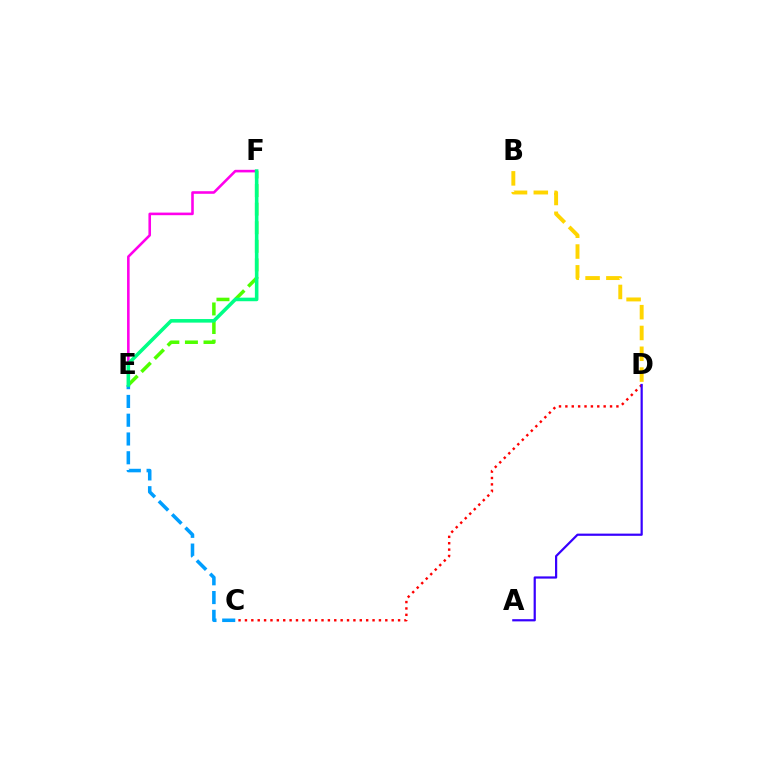{('E', 'F'): [{'color': '#ff00ed', 'line_style': 'solid', 'thickness': 1.86}, {'color': '#4fff00', 'line_style': 'dashed', 'thickness': 2.52}, {'color': '#00ff86', 'line_style': 'solid', 'thickness': 2.57}], ('C', 'E'): [{'color': '#009eff', 'line_style': 'dashed', 'thickness': 2.55}], ('B', 'D'): [{'color': '#ffd500', 'line_style': 'dashed', 'thickness': 2.83}], ('C', 'D'): [{'color': '#ff0000', 'line_style': 'dotted', 'thickness': 1.73}], ('A', 'D'): [{'color': '#3700ff', 'line_style': 'solid', 'thickness': 1.59}]}